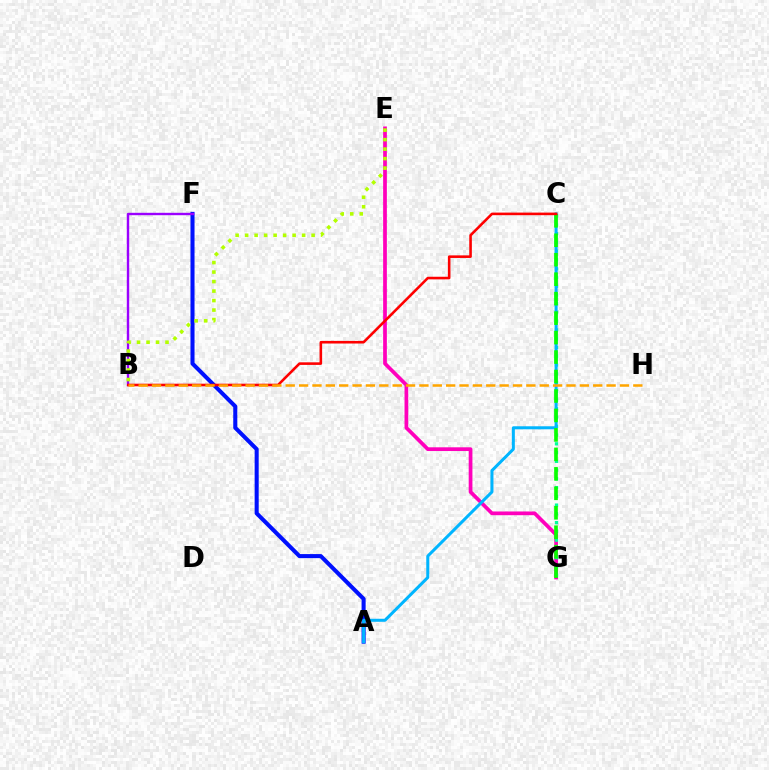{('E', 'G'): [{'color': '#ff00bd', 'line_style': 'solid', 'thickness': 2.69}], ('A', 'F'): [{'color': '#0010ff', 'line_style': 'solid', 'thickness': 2.92}], ('C', 'G'): [{'color': '#00ff9d', 'line_style': 'dotted', 'thickness': 2.38}, {'color': '#08ff00', 'line_style': 'dashed', 'thickness': 2.64}], ('A', 'C'): [{'color': '#00b5ff', 'line_style': 'solid', 'thickness': 2.18}], ('B', 'F'): [{'color': '#9b00ff', 'line_style': 'solid', 'thickness': 1.72}], ('B', 'C'): [{'color': '#ff0000', 'line_style': 'solid', 'thickness': 1.87}], ('B', 'E'): [{'color': '#b3ff00', 'line_style': 'dotted', 'thickness': 2.58}], ('B', 'H'): [{'color': '#ffa500', 'line_style': 'dashed', 'thickness': 1.82}]}